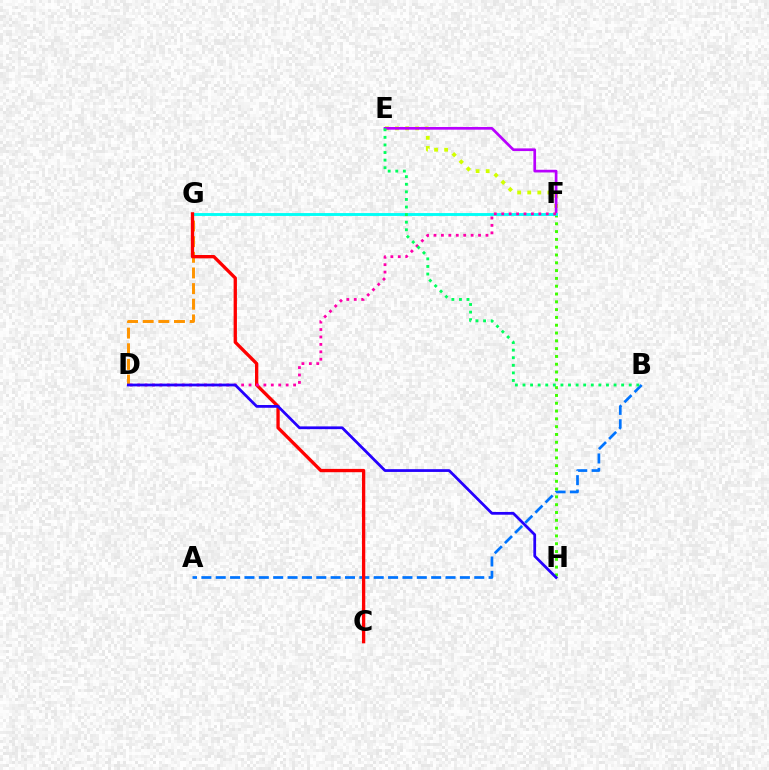{('E', 'F'): [{'color': '#d1ff00', 'line_style': 'dotted', 'thickness': 2.74}, {'color': '#b900ff', 'line_style': 'solid', 'thickness': 1.94}], ('D', 'G'): [{'color': '#ff9400', 'line_style': 'dashed', 'thickness': 2.13}], ('A', 'B'): [{'color': '#0074ff', 'line_style': 'dashed', 'thickness': 1.95}], ('F', 'H'): [{'color': '#3dff00', 'line_style': 'dotted', 'thickness': 2.12}], ('F', 'G'): [{'color': '#00fff6', 'line_style': 'solid', 'thickness': 2.07}], ('C', 'G'): [{'color': '#ff0000', 'line_style': 'solid', 'thickness': 2.39}], ('D', 'F'): [{'color': '#ff00ac', 'line_style': 'dotted', 'thickness': 2.02}], ('B', 'E'): [{'color': '#00ff5c', 'line_style': 'dotted', 'thickness': 2.06}], ('D', 'H'): [{'color': '#2500ff', 'line_style': 'solid', 'thickness': 1.99}]}